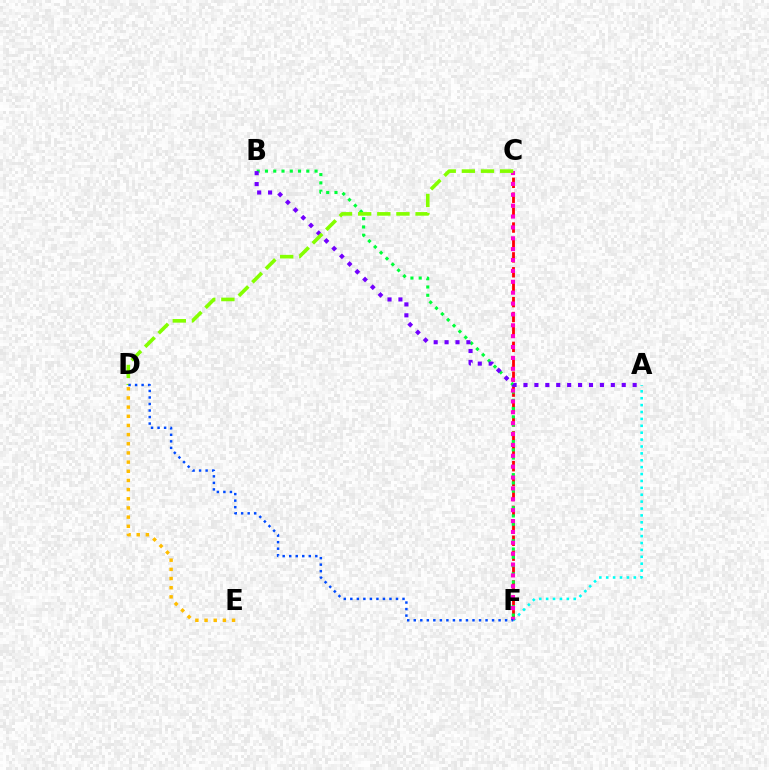{('C', 'F'): [{'color': '#ff0000', 'line_style': 'dashed', 'thickness': 2.03}, {'color': '#ff00cf', 'line_style': 'dotted', 'thickness': 2.95}], ('B', 'F'): [{'color': '#00ff39', 'line_style': 'dotted', 'thickness': 2.24}], ('A', 'F'): [{'color': '#00fff6', 'line_style': 'dotted', 'thickness': 1.87}], ('D', 'E'): [{'color': '#ffbd00', 'line_style': 'dotted', 'thickness': 2.49}], ('A', 'B'): [{'color': '#7200ff', 'line_style': 'dotted', 'thickness': 2.97}], ('C', 'D'): [{'color': '#84ff00', 'line_style': 'dashed', 'thickness': 2.6}], ('D', 'F'): [{'color': '#004bff', 'line_style': 'dotted', 'thickness': 1.77}]}